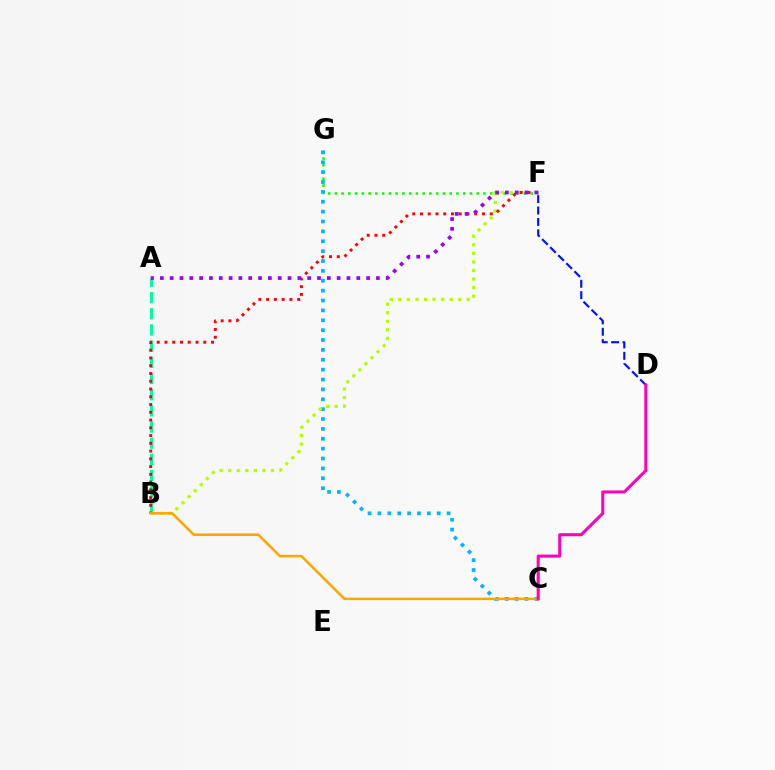{('A', 'B'): [{'color': '#00ff9d', 'line_style': 'dashed', 'thickness': 2.2}], ('F', 'G'): [{'color': '#08ff00', 'line_style': 'dotted', 'thickness': 1.84}], ('C', 'G'): [{'color': '#00b5ff', 'line_style': 'dotted', 'thickness': 2.68}], ('B', 'F'): [{'color': '#b3ff00', 'line_style': 'dotted', 'thickness': 2.33}, {'color': '#ff0000', 'line_style': 'dotted', 'thickness': 2.11}], ('A', 'F'): [{'color': '#9b00ff', 'line_style': 'dotted', 'thickness': 2.67}], ('B', 'C'): [{'color': '#ffa500', 'line_style': 'solid', 'thickness': 1.82}], ('D', 'F'): [{'color': '#0010ff', 'line_style': 'dashed', 'thickness': 1.55}], ('C', 'D'): [{'color': '#ff00bd', 'line_style': 'solid', 'thickness': 2.21}]}